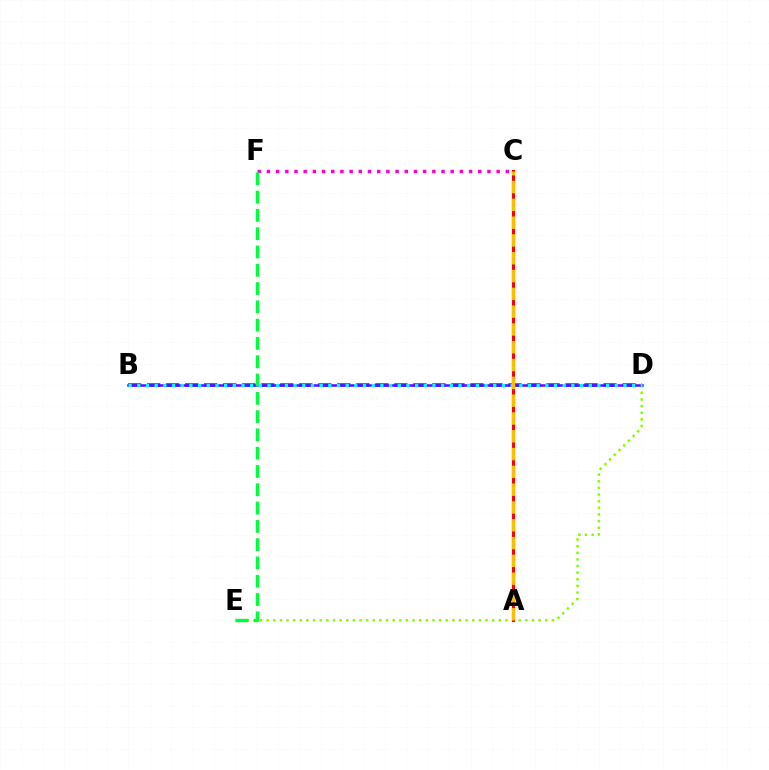{('B', 'D'): [{'color': '#004bff', 'line_style': 'dashed', 'thickness': 2.58}, {'color': '#7200ff', 'line_style': 'solid', 'thickness': 1.83}, {'color': '#00fff6', 'line_style': 'dotted', 'thickness': 2.36}], ('D', 'E'): [{'color': '#84ff00', 'line_style': 'dotted', 'thickness': 1.8}], ('C', 'F'): [{'color': '#ff00cf', 'line_style': 'dotted', 'thickness': 2.5}], ('A', 'C'): [{'color': '#ff0000', 'line_style': 'solid', 'thickness': 2.25}, {'color': '#ffbd00', 'line_style': 'dashed', 'thickness': 2.42}], ('E', 'F'): [{'color': '#00ff39', 'line_style': 'dashed', 'thickness': 2.49}]}